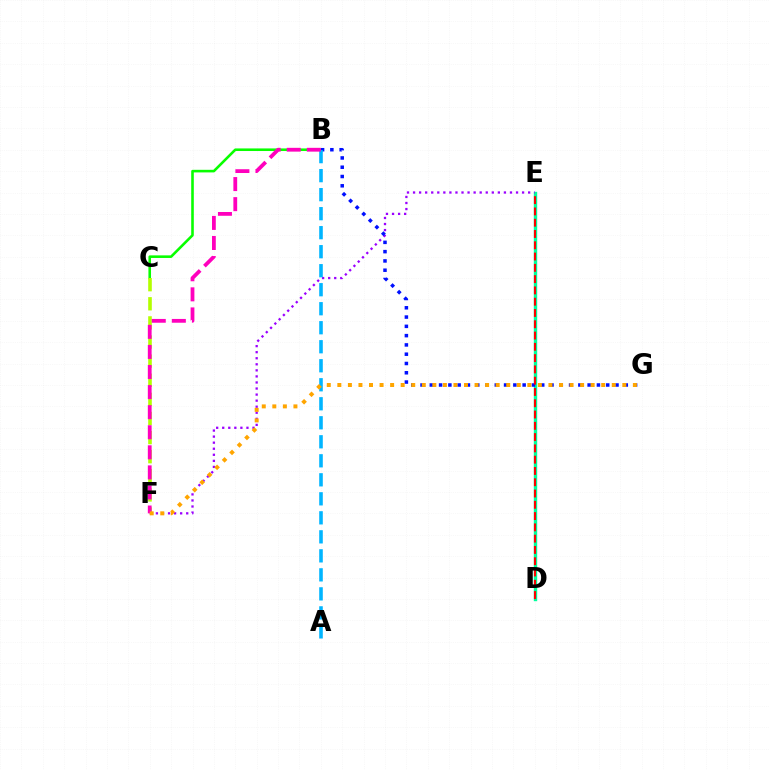{('D', 'E'): [{'color': '#00ff9d', 'line_style': 'solid', 'thickness': 2.45}, {'color': '#ff0000', 'line_style': 'dashed', 'thickness': 1.53}], ('B', 'C'): [{'color': '#08ff00', 'line_style': 'solid', 'thickness': 1.87}], ('E', 'F'): [{'color': '#9b00ff', 'line_style': 'dotted', 'thickness': 1.65}], ('B', 'G'): [{'color': '#0010ff', 'line_style': 'dotted', 'thickness': 2.52}], ('A', 'B'): [{'color': '#00b5ff', 'line_style': 'dashed', 'thickness': 2.58}], ('C', 'F'): [{'color': '#b3ff00', 'line_style': 'dashed', 'thickness': 2.6}], ('B', 'F'): [{'color': '#ff00bd', 'line_style': 'dashed', 'thickness': 2.73}], ('F', 'G'): [{'color': '#ffa500', 'line_style': 'dotted', 'thickness': 2.87}]}